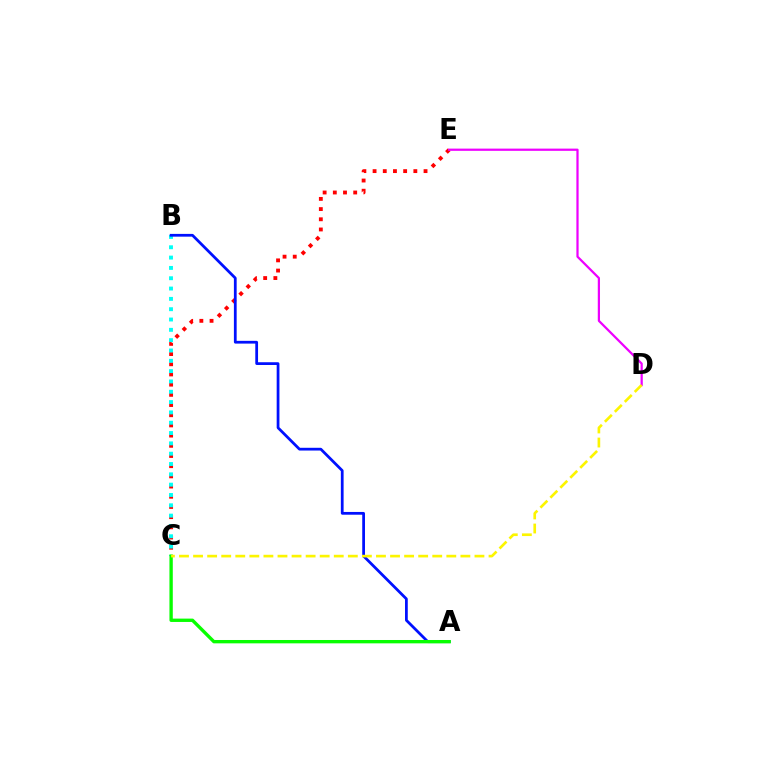{('C', 'E'): [{'color': '#ff0000', 'line_style': 'dotted', 'thickness': 2.77}], ('B', 'C'): [{'color': '#00fff6', 'line_style': 'dotted', 'thickness': 2.8}], ('D', 'E'): [{'color': '#ee00ff', 'line_style': 'solid', 'thickness': 1.61}], ('A', 'B'): [{'color': '#0010ff', 'line_style': 'solid', 'thickness': 1.98}], ('A', 'C'): [{'color': '#08ff00', 'line_style': 'solid', 'thickness': 2.41}], ('C', 'D'): [{'color': '#fcf500', 'line_style': 'dashed', 'thickness': 1.91}]}